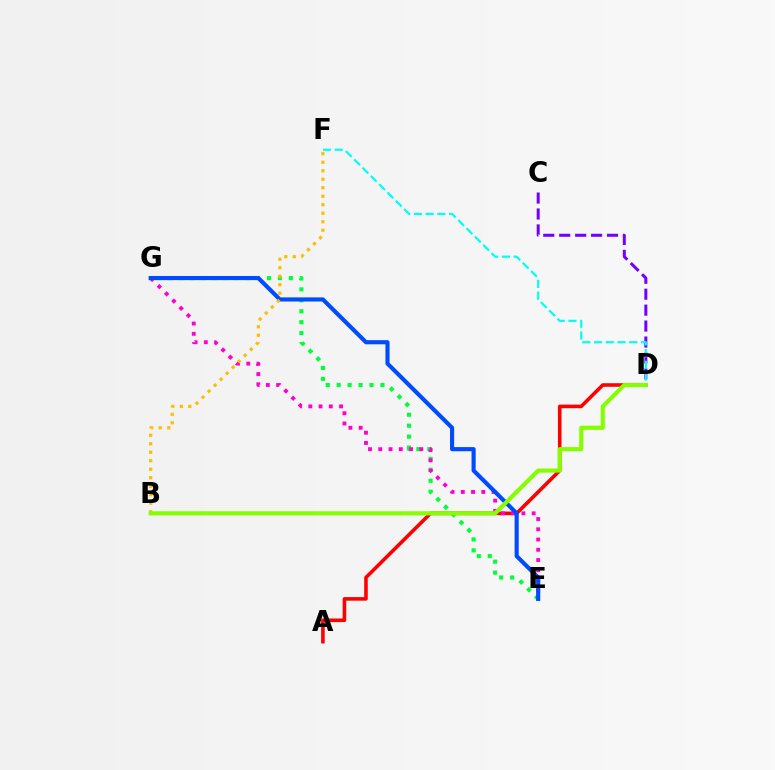{('A', 'D'): [{'color': '#ff0000', 'line_style': 'solid', 'thickness': 2.58}], ('E', 'G'): [{'color': '#00ff39', 'line_style': 'dotted', 'thickness': 2.97}, {'color': '#ff00cf', 'line_style': 'dotted', 'thickness': 2.78}, {'color': '#004bff', 'line_style': 'solid', 'thickness': 2.97}], ('C', 'D'): [{'color': '#7200ff', 'line_style': 'dashed', 'thickness': 2.16}], ('D', 'F'): [{'color': '#00fff6', 'line_style': 'dashed', 'thickness': 1.59}], ('B', 'F'): [{'color': '#ffbd00', 'line_style': 'dotted', 'thickness': 2.31}], ('B', 'D'): [{'color': '#84ff00', 'line_style': 'solid', 'thickness': 2.99}]}